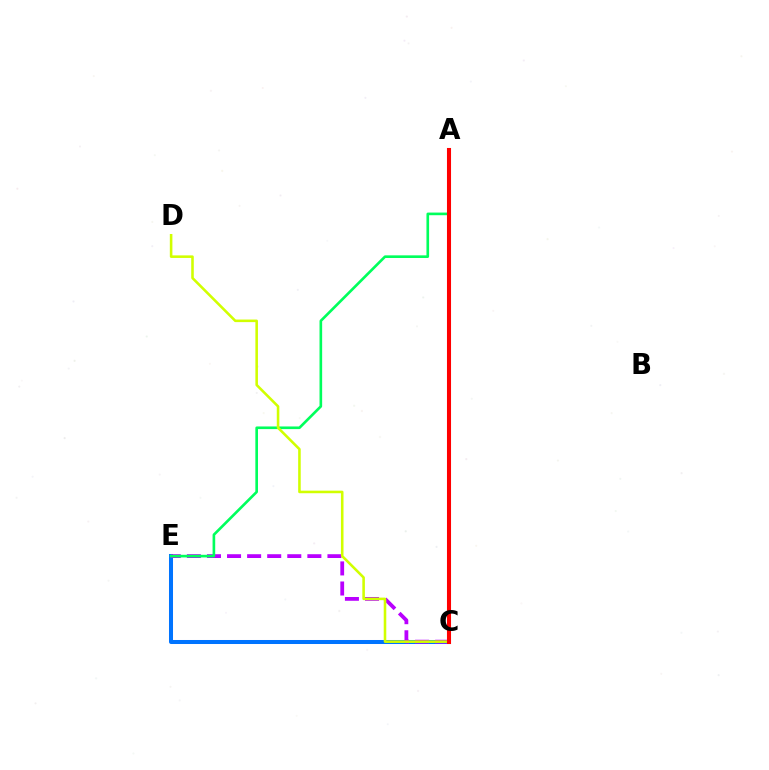{('C', 'E'): [{'color': '#0074ff', 'line_style': 'solid', 'thickness': 2.89}, {'color': '#b900ff', 'line_style': 'dashed', 'thickness': 2.73}], ('A', 'E'): [{'color': '#00ff5c', 'line_style': 'solid', 'thickness': 1.9}], ('C', 'D'): [{'color': '#d1ff00', 'line_style': 'solid', 'thickness': 1.85}], ('A', 'C'): [{'color': '#ff0000', 'line_style': 'solid', 'thickness': 2.93}]}